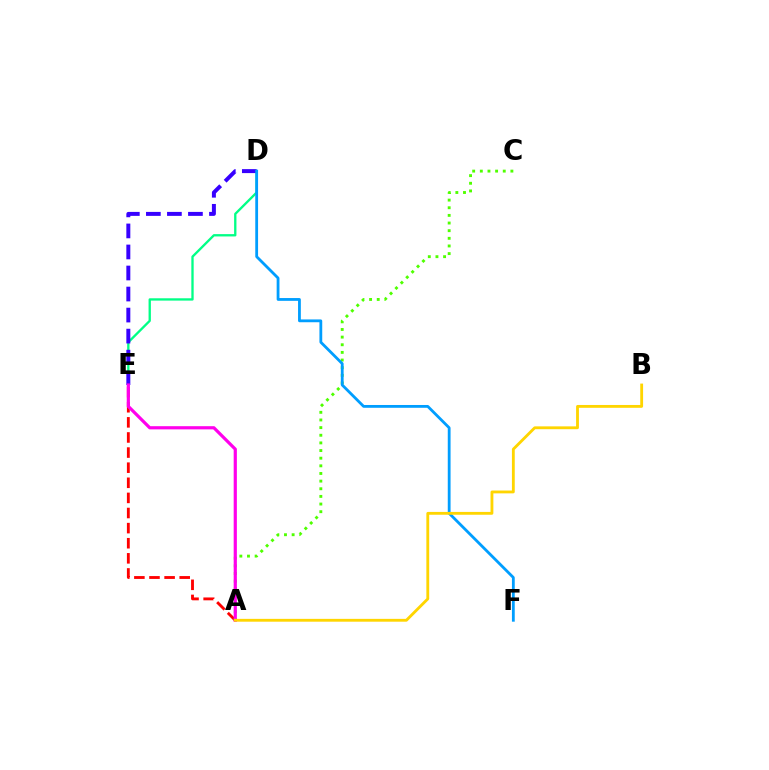{('D', 'E'): [{'color': '#00ff86', 'line_style': 'solid', 'thickness': 1.68}, {'color': '#3700ff', 'line_style': 'dashed', 'thickness': 2.86}], ('A', 'E'): [{'color': '#ff0000', 'line_style': 'dashed', 'thickness': 2.05}, {'color': '#ff00ed', 'line_style': 'solid', 'thickness': 2.3}], ('A', 'C'): [{'color': '#4fff00', 'line_style': 'dotted', 'thickness': 2.08}], ('D', 'F'): [{'color': '#009eff', 'line_style': 'solid', 'thickness': 2.02}], ('A', 'B'): [{'color': '#ffd500', 'line_style': 'solid', 'thickness': 2.04}]}